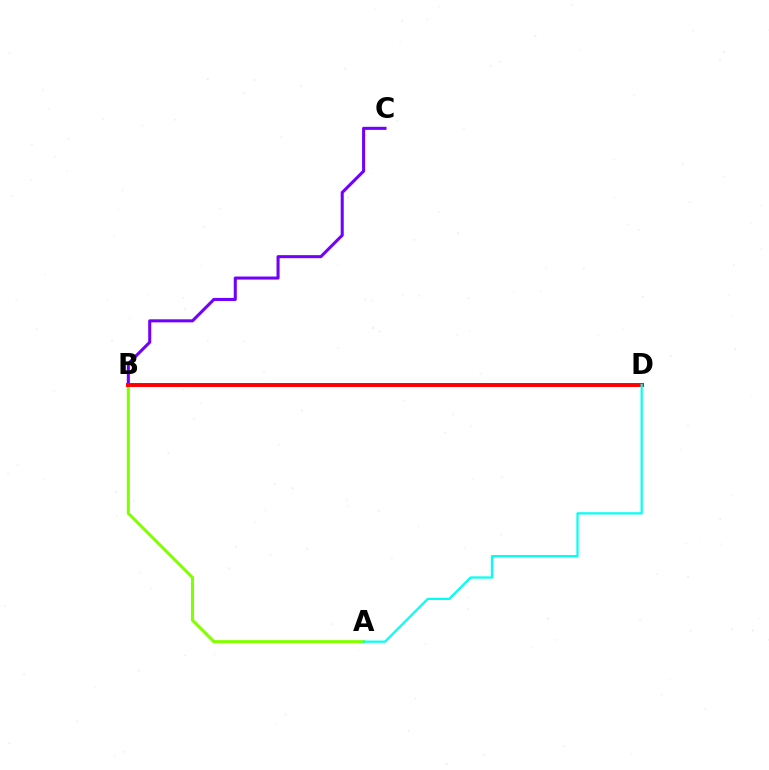{('A', 'B'): [{'color': '#84ff00', 'line_style': 'solid', 'thickness': 2.22}], ('B', 'C'): [{'color': '#7200ff', 'line_style': 'solid', 'thickness': 2.2}], ('B', 'D'): [{'color': '#ff0000', 'line_style': 'solid', 'thickness': 2.83}], ('A', 'D'): [{'color': '#00fff6', 'line_style': 'solid', 'thickness': 1.59}]}